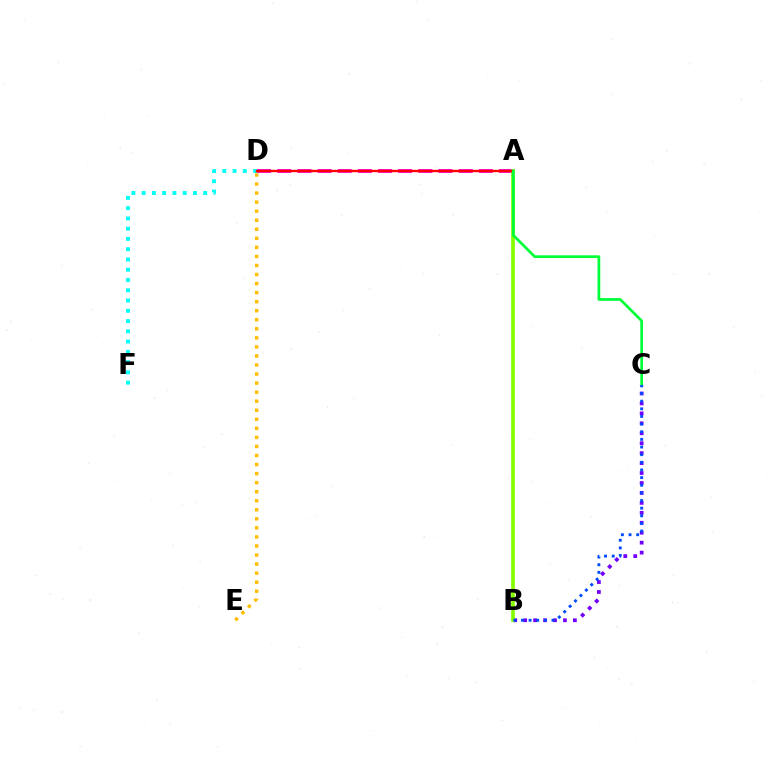{('A', 'D'): [{'color': '#ff00cf', 'line_style': 'dashed', 'thickness': 2.74}, {'color': '#ff0000', 'line_style': 'solid', 'thickness': 1.7}], ('B', 'C'): [{'color': '#7200ff', 'line_style': 'dotted', 'thickness': 2.7}, {'color': '#004bff', 'line_style': 'dotted', 'thickness': 2.08}], ('D', 'F'): [{'color': '#00fff6', 'line_style': 'dotted', 'thickness': 2.79}], ('A', 'B'): [{'color': '#84ff00', 'line_style': 'solid', 'thickness': 2.66}], ('A', 'C'): [{'color': '#00ff39', 'line_style': 'solid', 'thickness': 1.97}], ('D', 'E'): [{'color': '#ffbd00', 'line_style': 'dotted', 'thickness': 2.46}]}